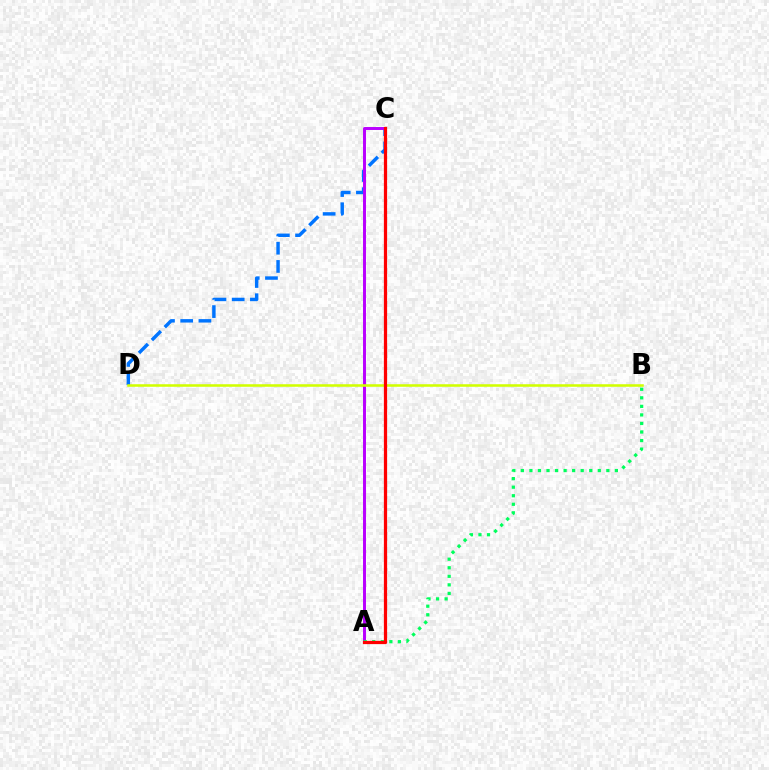{('C', 'D'): [{'color': '#0074ff', 'line_style': 'dashed', 'thickness': 2.48}], ('A', 'C'): [{'color': '#b900ff', 'line_style': 'solid', 'thickness': 2.13}, {'color': '#ff0000', 'line_style': 'solid', 'thickness': 2.33}], ('B', 'D'): [{'color': '#d1ff00', 'line_style': 'solid', 'thickness': 1.83}], ('A', 'B'): [{'color': '#00ff5c', 'line_style': 'dotted', 'thickness': 2.32}]}